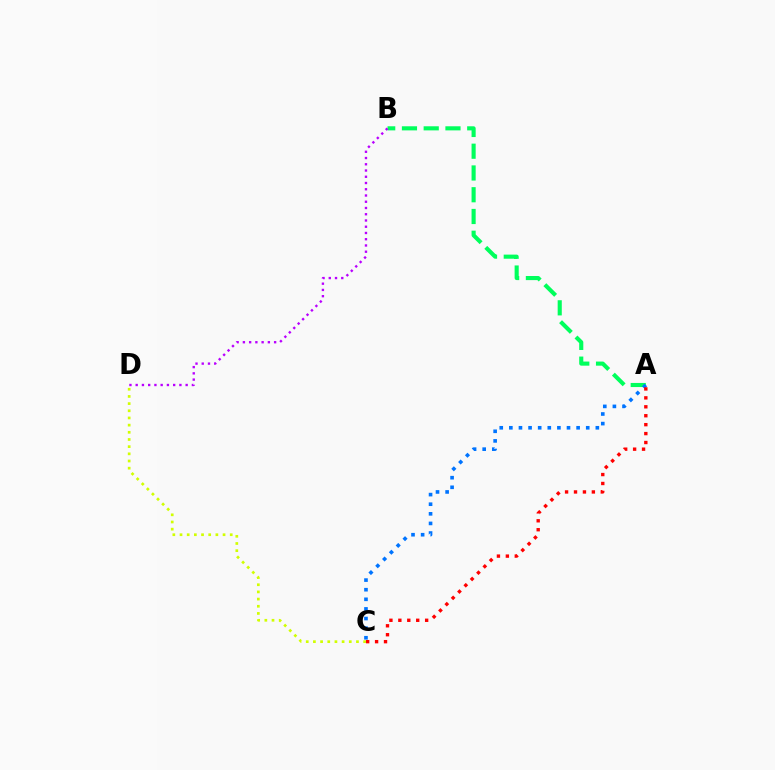{('A', 'B'): [{'color': '#00ff5c', 'line_style': 'dashed', 'thickness': 2.96}], ('C', 'D'): [{'color': '#d1ff00', 'line_style': 'dotted', 'thickness': 1.95}], ('A', 'C'): [{'color': '#0074ff', 'line_style': 'dotted', 'thickness': 2.61}, {'color': '#ff0000', 'line_style': 'dotted', 'thickness': 2.43}], ('B', 'D'): [{'color': '#b900ff', 'line_style': 'dotted', 'thickness': 1.7}]}